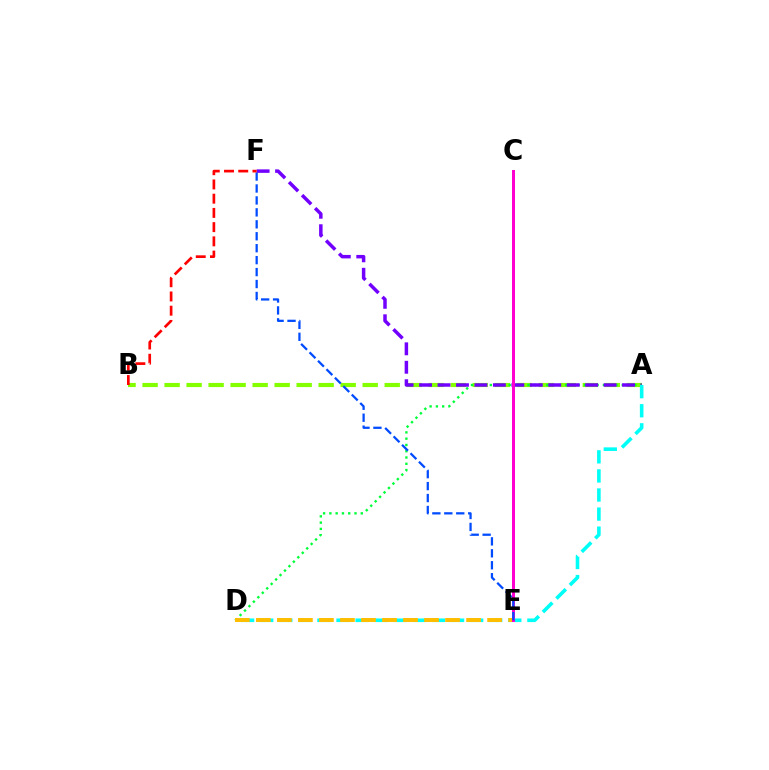{('A', 'B'): [{'color': '#84ff00', 'line_style': 'dashed', 'thickness': 2.99}], ('A', 'D'): [{'color': '#00ff39', 'line_style': 'dotted', 'thickness': 1.71}, {'color': '#00fff6', 'line_style': 'dashed', 'thickness': 2.59}], ('A', 'F'): [{'color': '#7200ff', 'line_style': 'dashed', 'thickness': 2.51}], ('D', 'E'): [{'color': '#ffbd00', 'line_style': 'dashed', 'thickness': 2.86}], ('C', 'E'): [{'color': '#ff00cf', 'line_style': 'solid', 'thickness': 2.14}], ('E', 'F'): [{'color': '#004bff', 'line_style': 'dashed', 'thickness': 1.62}], ('B', 'F'): [{'color': '#ff0000', 'line_style': 'dashed', 'thickness': 1.93}]}